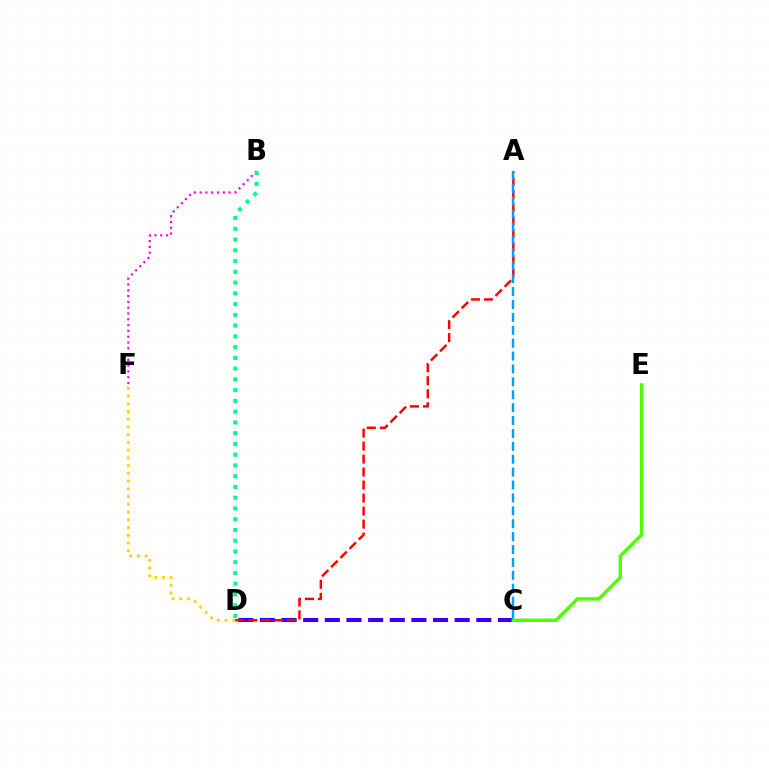{('B', 'F'): [{'color': '#ff00ed', 'line_style': 'dotted', 'thickness': 1.58}], ('D', 'F'): [{'color': '#ffd500', 'line_style': 'dotted', 'thickness': 2.1}], ('C', 'D'): [{'color': '#3700ff', 'line_style': 'dashed', 'thickness': 2.94}], ('B', 'D'): [{'color': '#00ff86', 'line_style': 'dotted', 'thickness': 2.92}], ('A', 'D'): [{'color': '#ff0000', 'line_style': 'dashed', 'thickness': 1.77}], ('C', 'E'): [{'color': '#4fff00', 'line_style': 'solid', 'thickness': 2.46}], ('A', 'C'): [{'color': '#009eff', 'line_style': 'dashed', 'thickness': 1.75}]}